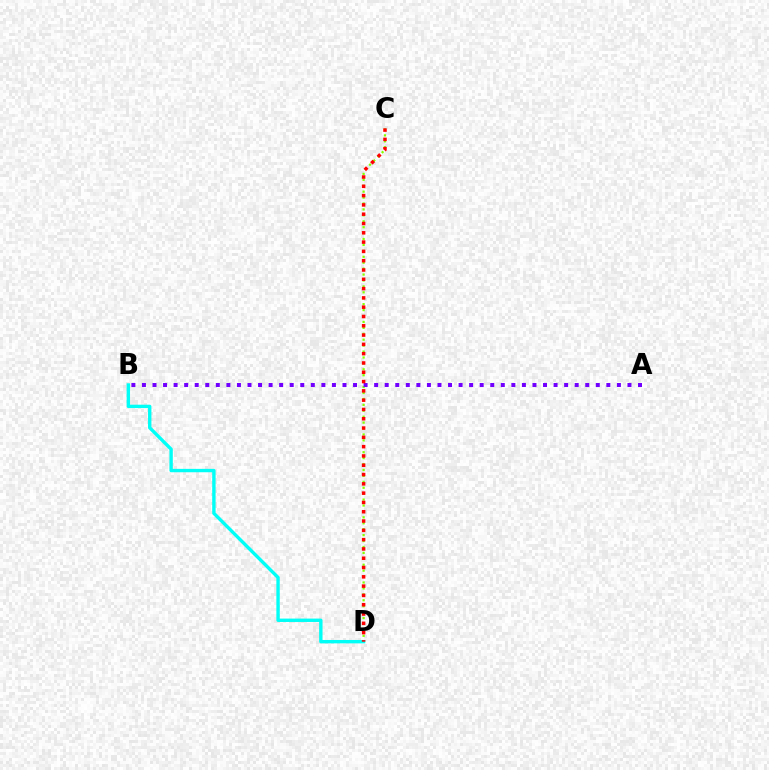{('C', 'D'): [{'color': '#84ff00', 'line_style': 'dotted', 'thickness': 1.61}, {'color': '#ff0000', 'line_style': 'dotted', 'thickness': 2.53}], ('A', 'B'): [{'color': '#7200ff', 'line_style': 'dotted', 'thickness': 2.87}], ('B', 'D'): [{'color': '#00fff6', 'line_style': 'solid', 'thickness': 2.43}]}